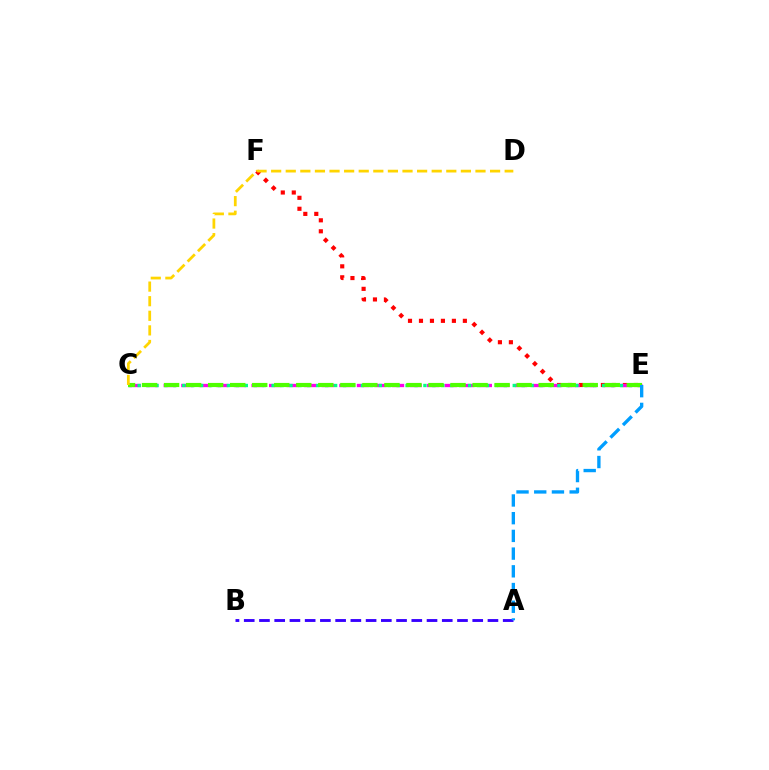{('E', 'F'): [{'color': '#ff0000', 'line_style': 'dotted', 'thickness': 2.98}], ('C', 'E'): [{'color': '#ff00ed', 'line_style': 'dashed', 'thickness': 2.39}, {'color': '#00ff86', 'line_style': 'dotted', 'thickness': 2.43}, {'color': '#4fff00', 'line_style': 'dashed', 'thickness': 2.99}], ('A', 'B'): [{'color': '#3700ff', 'line_style': 'dashed', 'thickness': 2.07}], ('A', 'E'): [{'color': '#009eff', 'line_style': 'dashed', 'thickness': 2.41}], ('C', 'D'): [{'color': '#ffd500', 'line_style': 'dashed', 'thickness': 1.98}]}